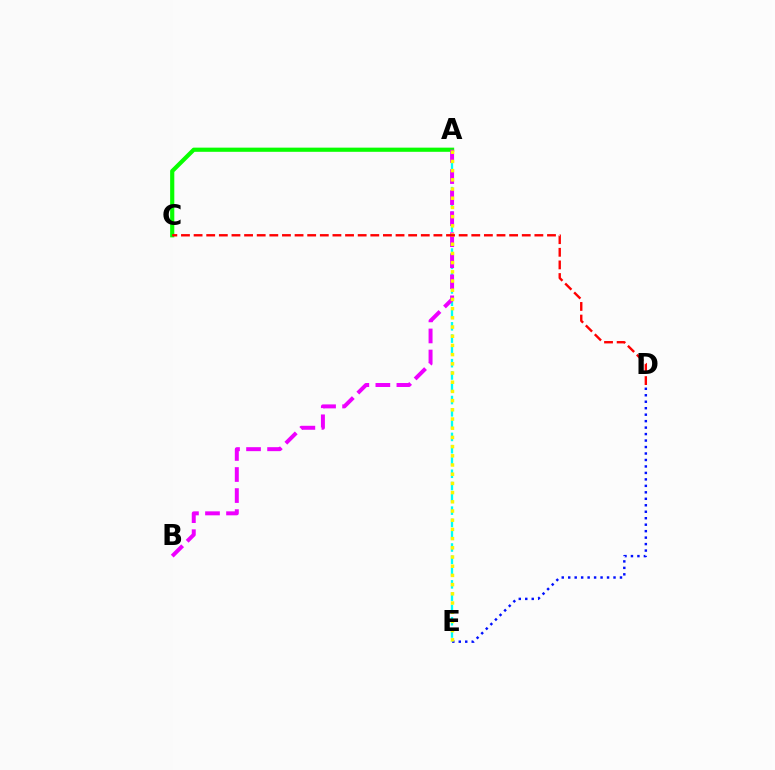{('D', 'E'): [{'color': '#0010ff', 'line_style': 'dotted', 'thickness': 1.76}], ('A', 'C'): [{'color': '#08ff00', 'line_style': 'solid', 'thickness': 3.0}], ('A', 'E'): [{'color': '#00fff6', 'line_style': 'dashed', 'thickness': 1.67}, {'color': '#fcf500', 'line_style': 'dotted', 'thickness': 2.5}], ('A', 'B'): [{'color': '#ee00ff', 'line_style': 'dashed', 'thickness': 2.86}], ('C', 'D'): [{'color': '#ff0000', 'line_style': 'dashed', 'thickness': 1.71}]}